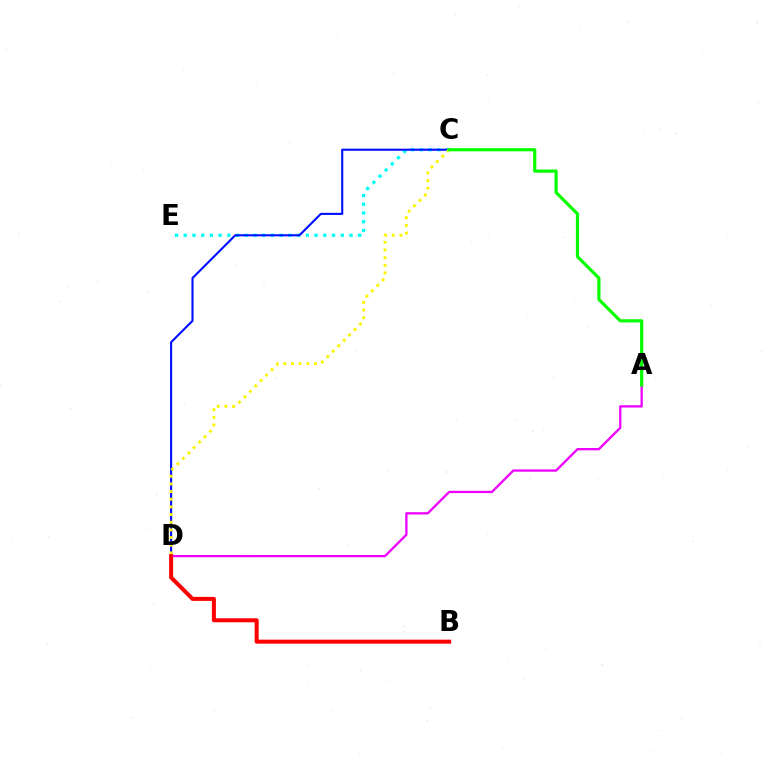{('C', 'E'): [{'color': '#00fff6', 'line_style': 'dotted', 'thickness': 2.37}], ('C', 'D'): [{'color': '#0010ff', 'line_style': 'solid', 'thickness': 1.51}, {'color': '#fcf500', 'line_style': 'dotted', 'thickness': 2.08}], ('A', 'D'): [{'color': '#ee00ff', 'line_style': 'solid', 'thickness': 1.65}], ('A', 'C'): [{'color': '#08ff00', 'line_style': 'solid', 'thickness': 2.3}], ('B', 'D'): [{'color': '#ff0000', 'line_style': 'solid', 'thickness': 2.89}]}